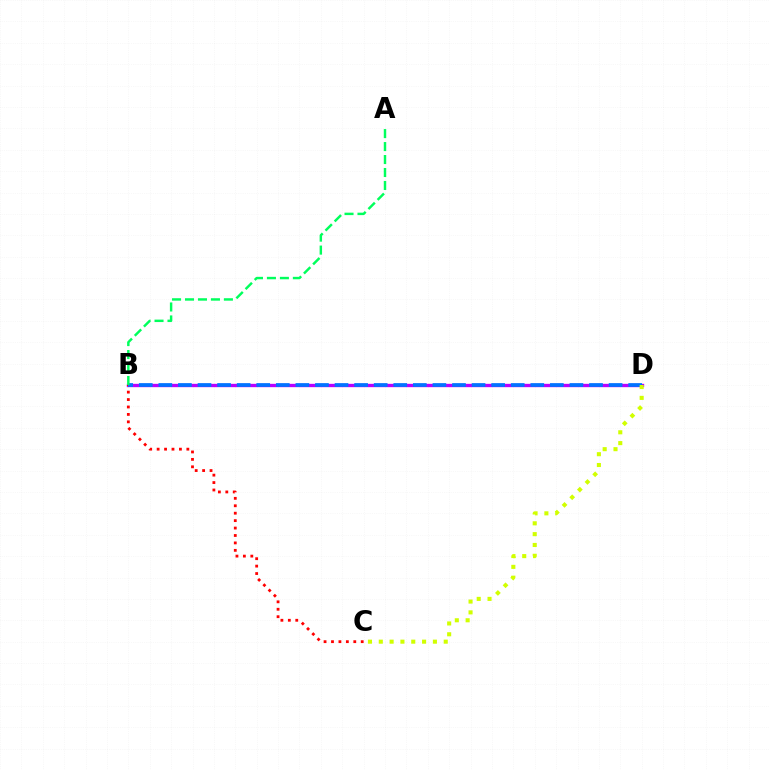{('B', 'D'): [{'color': '#b900ff', 'line_style': 'solid', 'thickness': 2.4}, {'color': '#0074ff', 'line_style': 'dashed', 'thickness': 2.66}], ('B', 'C'): [{'color': '#ff0000', 'line_style': 'dotted', 'thickness': 2.02}], ('C', 'D'): [{'color': '#d1ff00', 'line_style': 'dotted', 'thickness': 2.94}], ('A', 'B'): [{'color': '#00ff5c', 'line_style': 'dashed', 'thickness': 1.76}]}